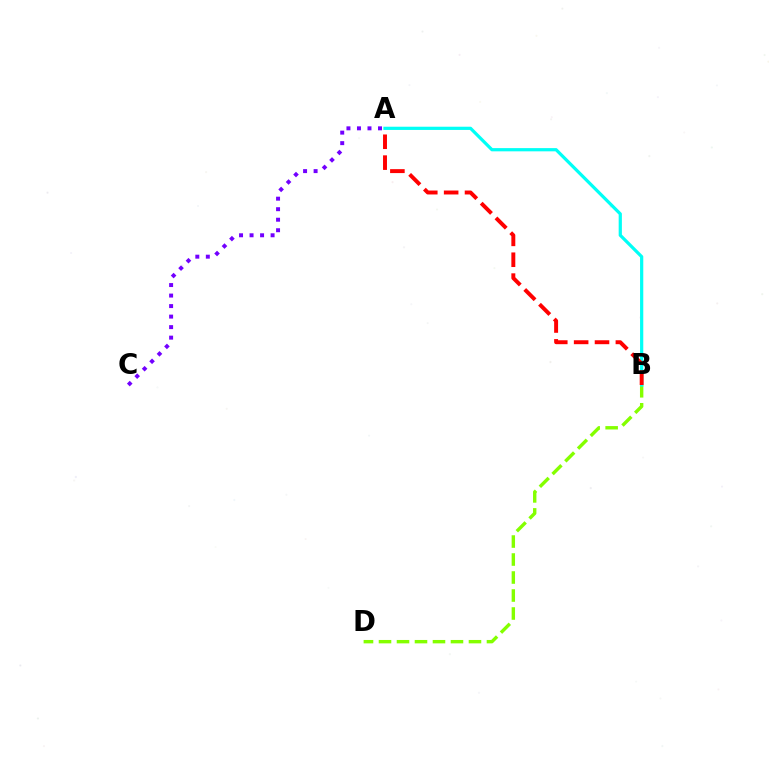{('A', 'C'): [{'color': '#7200ff', 'line_style': 'dotted', 'thickness': 2.86}], ('B', 'D'): [{'color': '#84ff00', 'line_style': 'dashed', 'thickness': 2.44}], ('A', 'B'): [{'color': '#00fff6', 'line_style': 'solid', 'thickness': 2.32}, {'color': '#ff0000', 'line_style': 'dashed', 'thickness': 2.84}]}